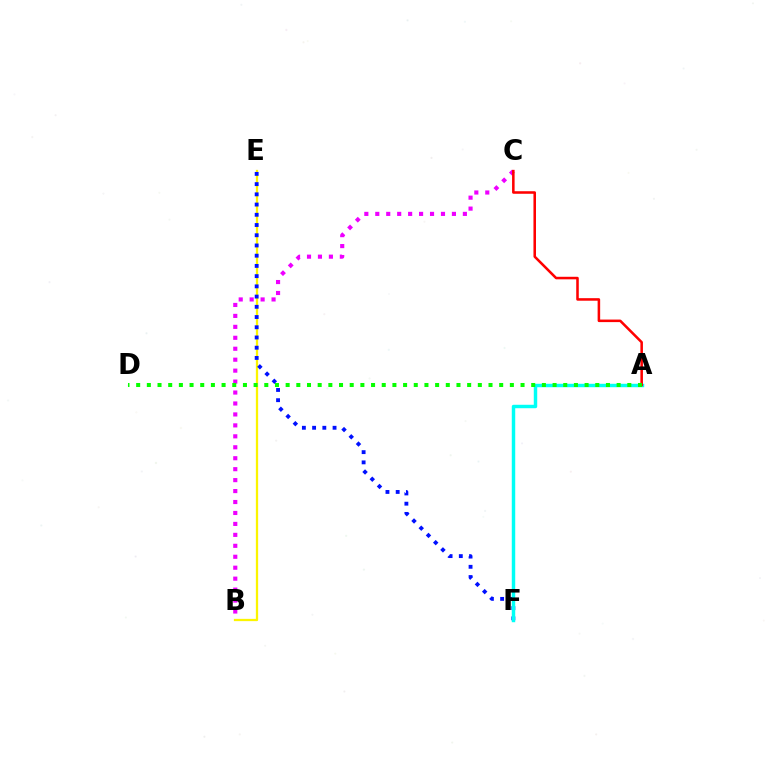{('B', 'E'): [{'color': '#fcf500', 'line_style': 'solid', 'thickness': 1.64}], ('E', 'F'): [{'color': '#0010ff', 'line_style': 'dotted', 'thickness': 2.78}], ('B', 'C'): [{'color': '#ee00ff', 'line_style': 'dotted', 'thickness': 2.97}], ('A', 'F'): [{'color': '#00fff6', 'line_style': 'solid', 'thickness': 2.48}], ('A', 'C'): [{'color': '#ff0000', 'line_style': 'solid', 'thickness': 1.83}], ('A', 'D'): [{'color': '#08ff00', 'line_style': 'dotted', 'thickness': 2.9}]}